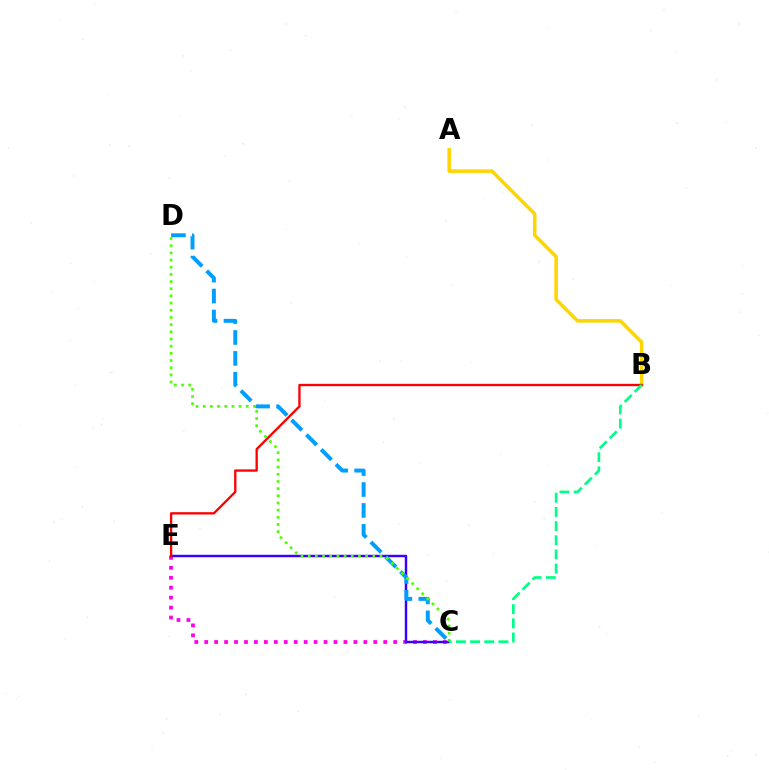{('C', 'E'): [{'color': '#ff00ed', 'line_style': 'dotted', 'thickness': 2.7}, {'color': '#3700ff', 'line_style': 'solid', 'thickness': 1.76}], ('A', 'B'): [{'color': '#ffd500', 'line_style': 'solid', 'thickness': 2.54}], ('C', 'D'): [{'color': '#009eff', 'line_style': 'dashed', 'thickness': 2.84}, {'color': '#4fff00', 'line_style': 'dotted', 'thickness': 1.95}], ('B', 'E'): [{'color': '#ff0000', 'line_style': 'solid', 'thickness': 1.67}], ('B', 'C'): [{'color': '#00ff86', 'line_style': 'dashed', 'thickness': 1.92}]}